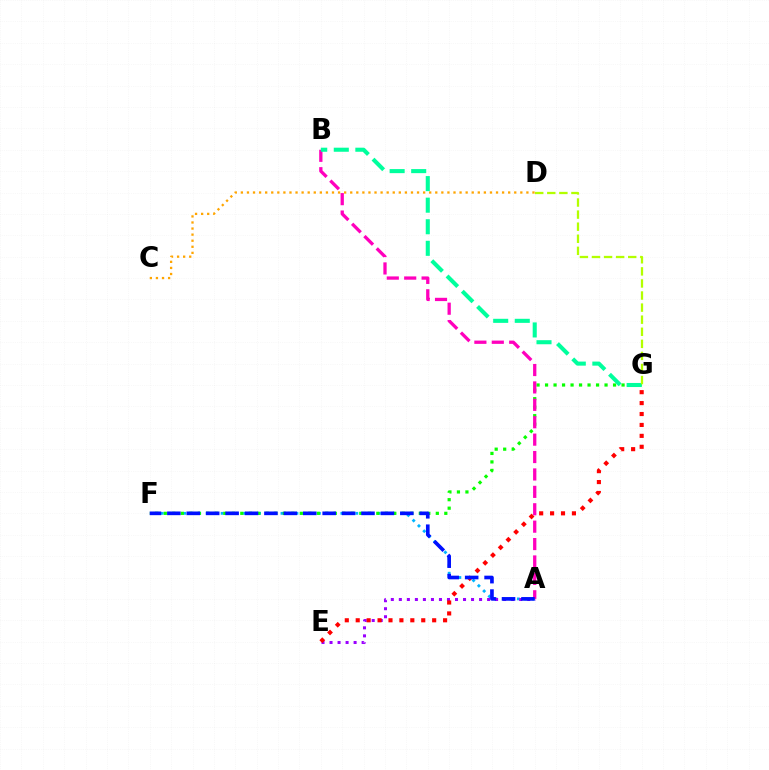{('C', 'D'): [{'color': '#ffa500', 'line_style': 'dotted', 'thickness': 1.65}], ('A', 'F'): [{'color': '#00b5ff', 'line_style': 'dotted', 'thickness': 2.03}, {'color': '#0010ff', 'line_style': 'dashed', 'thickness': 2.64}], ('F', 'G'): [{'color': '#08ff00', 'line_style': 'dotted', 'thickness': 2.31}], ('A', 'E'): [{'color': '#9b00ff', 'line_style': 'dotted', 'thickness': 2.18}], ('E', 'G'): [{'color': '#ff0000', 'line_style': 'dotted', 'thickness': 2.97}], ('A', 'B'): [{'color': '#ff00bd', 'line_style': 'dashed', 'thickness': 2.36}], ('B', 'G'): [{'color': '#00ff9d', 'line_style': 'dashed', 'thickness': 2.93}], ('D', 'G'): [{'color': '#b3ff00', 'line_style': 'dashed', 'thickness': 1.64}]}